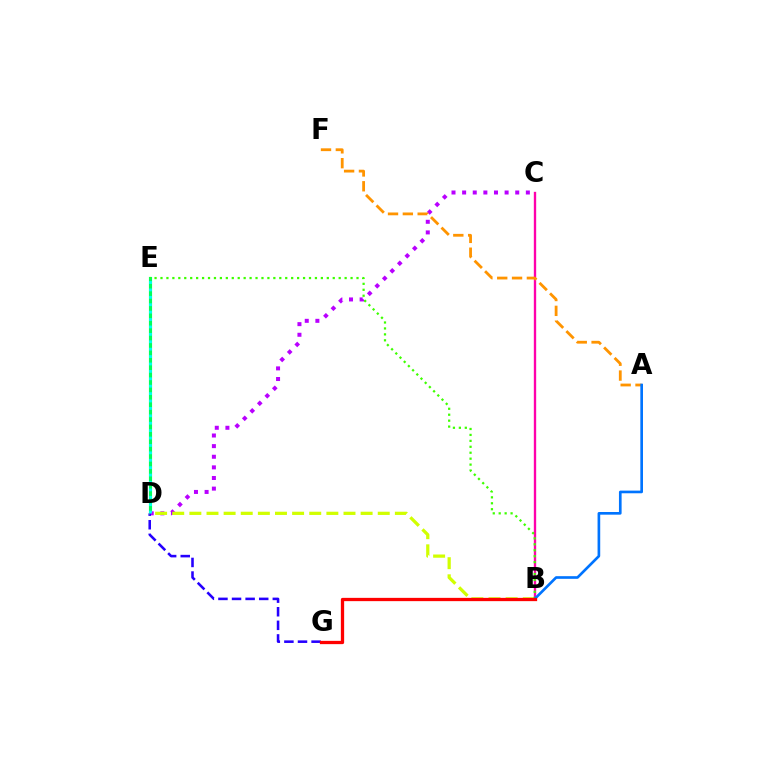{('D', 'E'): [{'color': '#00ff5c', 'line_style': 'solid', 'thickness': 2.26}, {'color': '#00fff6', 'line_style': 'dotted', 'thickness': 2.01}], ('C', 'D'): [{'color': '#b900ff', 'line_style': 'dotted', 'thickness': 2.89}], ('B', 'C'): [{'color': '#ff00ac', 'line_style': 'solid', 'thickness': 1.69}], ('D', 'G'): [{'color': '#2500ff', 'line_style': 'dashed', 'thickness': 1.85}], ('B', 'D'): [{'color': '#d1ff00', 'line_style': 'dashed', 'thickness': 2.33}], ('B', 'E'): [{'color': '#3dff00', 'line_style': 'dotted', 'thickness': 1.61}], ('A', 'F'): [{'color': '#ff9400', 'line_style': 'dashed', 'thickness': 2.01}], ('A', 'B'): [{'color': '#0074ff', 'line_style': 'solid', 'thickness': 1.91}], ('B', 'G'): [{'color': '#ff0000', 'line_style': 'solid', 'thickness': 2.36}]}